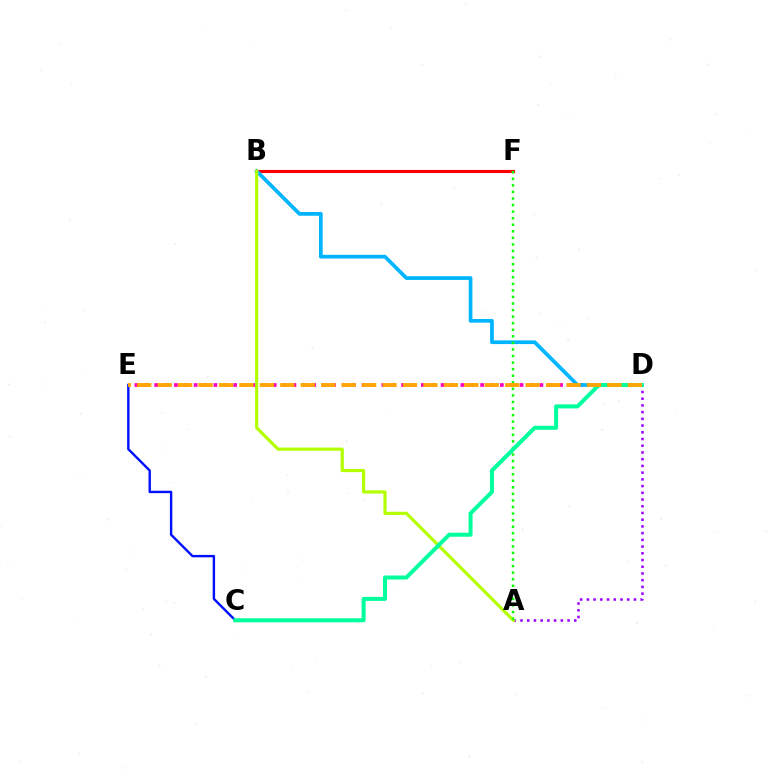{('D', 'E'): [{'color': '#ff00bd', 'line_style': 'dotted', 'thickness': 2.68}, {'color': '#ffa500', 'line_style': 'dashed', 'thickness': 2.78}], ('B', 'F'): [{'color': '#ff0000', 'line_style': 'solid', 'thickness': 2.24}], ('B', 'D'): [{'color': '#00b5ff', 'line_style': 'solid', 'thickness': 2.67}], ('A', 'D'): [{'color': '#9b00ff', 'line_style': 'dotted', 'thickness': 1.83}], ('C', 'E'): [{'color': '#0010ff', 'line_style': 'solid', 'thickness': 1.73}], ('A', 'B'): [{'color': '#b3ff00', 'line_style': 'solid', 'thickness': 2.28}], ('A', 'F'): [{'color': '#08ff00', 'line_style': 'dotted', 'thickness': 1.78}], ('C', 'D'): [{'color': '#00ff9d', 'line_style': 'solid', 'thickness': 2.9}]}